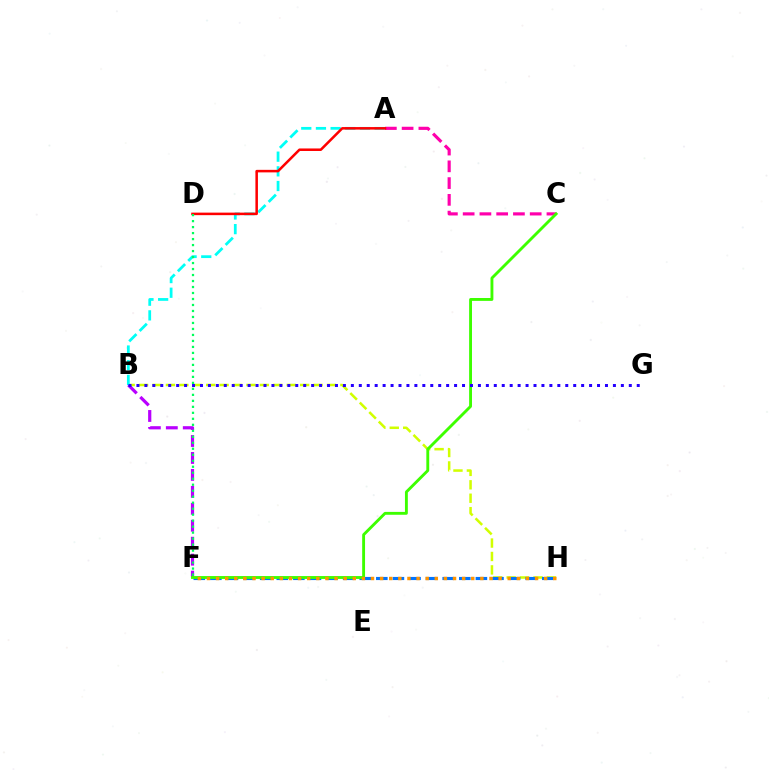{('B', 'H'): [{'color': '#d1ff00', 'line_style': 'dashed', 'thickness': 1.82}], ('B', 'F'): [{'color': '#b900ff', 'line_style': 'dashed', 'thickness': 2.3}], ('A', 'C'): [{'color': '#ff00ac', 'line_style': 'dashed', 'thickness': 2.28}], ('A', 'B'): [{'color': '#00fff6', 'line_style': 'dashed', 'thickness': 1.99}], ('F', 'H'): [{'color': '#0074ff', 'line_style': 'dashed', 'thickness': 2.25}, {'color': '#ff9400', 'line_style': 'dotted', 'thickness': 2.48}], ('A', 'D'): [{'color': '#ff0000', 'line_style': 'solid', 'thickness': 1.82}], ('C', 'F'): [{'color': '#3dff00', 'line_style': 'solid', 'thickness': 2.07}], ('D', 'F'): [{'color': '#00ff5c', 'line_style': 'dotted', 'thickness': 1.63}], ('B', 'G'): [{'color': '#2500ff', 'line_style': 'dotted', 'thickness': 2.16}]}